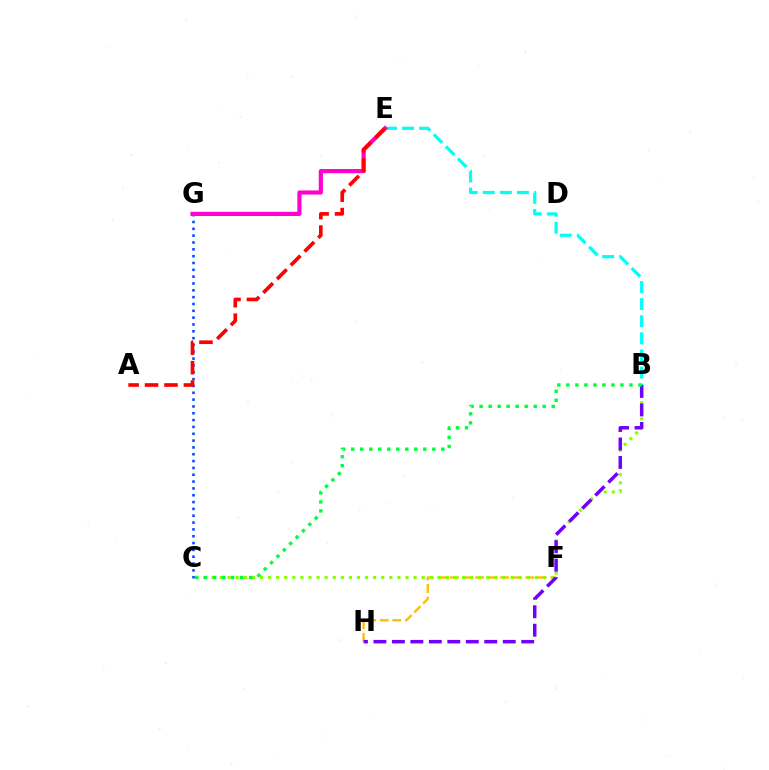{('C', 'G'): [{'color': '#004bff', 'line_style': 'dotted', 'thickness': 1.86}], ('F', 'H'): [{'color': '#ffbd00', 'line_style': 'dashed', 'thickness': 1.7}], ('B', 'C'): [{'color': '#84ff00', 'line_style': 'dotted', 'thickness': 2.2}, {'color': '#00ff39', 'line_style': 'dotted', 'thickness': 2.45}], ('B', 'E'): [{'color': '#00fff6', 'line_style': 'dashed', 'thickness': 2.32}], ('E', 'G'): [{'color': '#ff00cf', 'line_style': 'solid', 'thickness': 2.98}], ('B', 'H'): [{'color': '#7200ff', 'line_style': 'dashed', 'thickness': 2.51}], ('A', 'E'): [{'color': '#ff0000', 'line_style': 'dashed', 'thickness': 2.64}]}